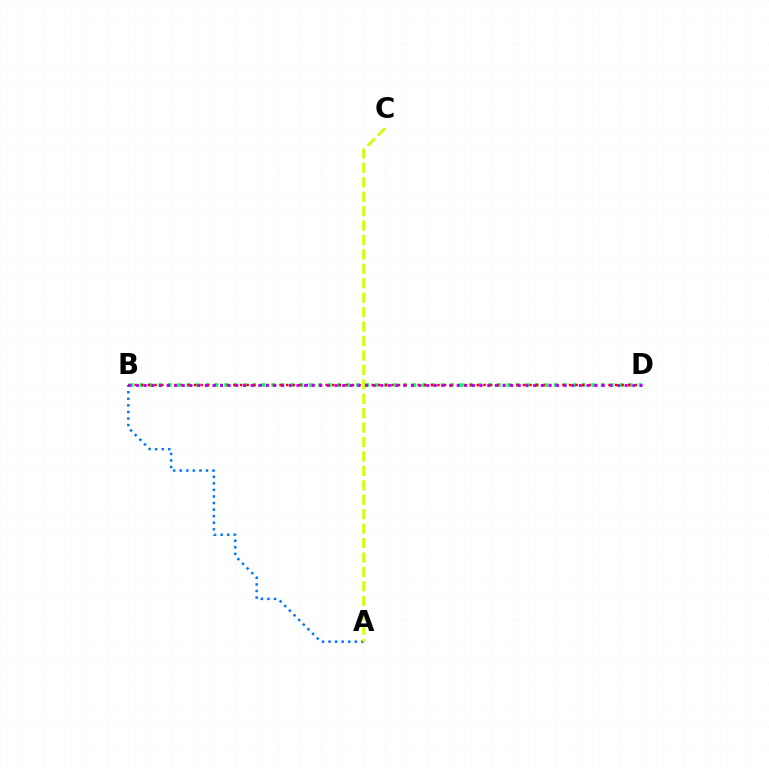{('B', 'D'): [{'color': '#00ff5c', 'line_style': 'dotted', 'thickness': 2.56}, {'color': '#ff0000', 'line_style': 'dotted', 'thickness': 1.79}, {'color': '#b900ff', 'line_style': 'dotted', 'thickness': 2.07}], ('A', 'B'): [{'color': '#0074ff', 'line_style': 'dotted', 'thickness': 1.78}], ('A', 'C'): [{'color': '#d1ff00', 'line_style': 'dashed', 'thickness': 1.96}]}